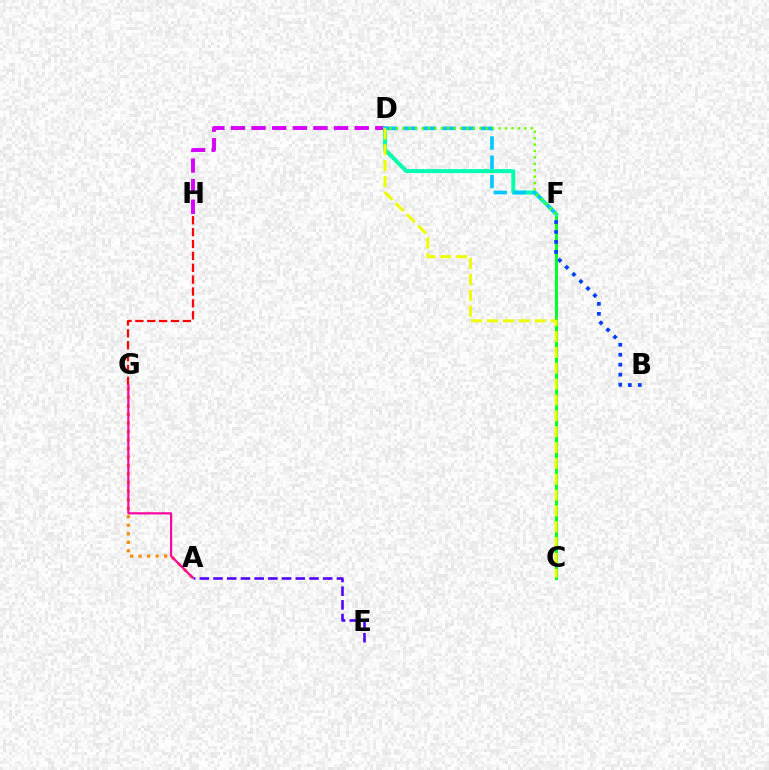{('C', 'F'): [{'color': '#00ff27', 'line_style': 'solid', 'thickness': 2.2}], ('A', 'G'): [{'color': '#ff8800', 'line_style': 'dotted', 'thickness': 2.32}, {'color': '#ff00a0', 'line_style': 'solid', 'thickness': 1.57}], ('D', 'H'): [{'color': '#d600ff', 'line_style': 'dashed', 'thickness': 2.8}], ('D', 'F'): [{'color': '#00ffaf', 'line_style': 'solid', 'thickness': 2.87}, {'color': '#00c7ff', 'line_style': 'dashed', 'thickness': 2.62}, {'color': '#66ff00', 'line_style': 'dotted', 'thickness': 1.74}], ('G', 'H'): [{'color': '#ff0000', 'line_style': 'dashed', 'thickness': 1.61}], ('B', 'F'): [{'color': '#003fff', 'line_style': 'dotted', 'thickness': 2.71}], ('A', 'E'): [{'color': '#4f00ff', 'line_style': 'dashed', 'thickness': 1.86}], ('C', 'D'): [{'color': '#eeff00', 'line_style': 'dashed', 'thickness': 2.15}]}